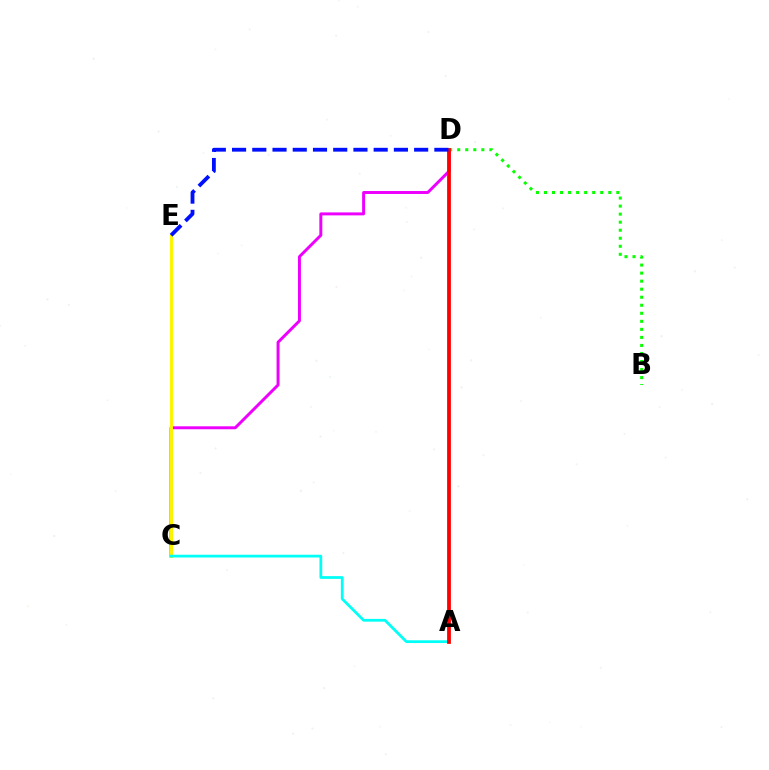{('C', 'D'): [{'color': '#ee00ff', 'line_style': 'solid', 'thickness': 2.13}], ('C', 'E'): [{'color': '#fcf500', 'line_style': 'solid', 'thickness': 2.14}], ('B', 'D'): [{'color': '#08ff00', 'line_style': 'dotted', 'thickness': 2.18}], ('A', 'C'): [{'color': '#00fff6', 'line_style': 'solid', 'thickness': 1.98}], ('A', 'D'): [{'color': '#ff0000', 'line_style': 'solid', 'thickness': 2.71}], ('D', 'E'): [{'color': '#0010ff', 'line_style': 'dashed', 'thickness': 2.75}]}